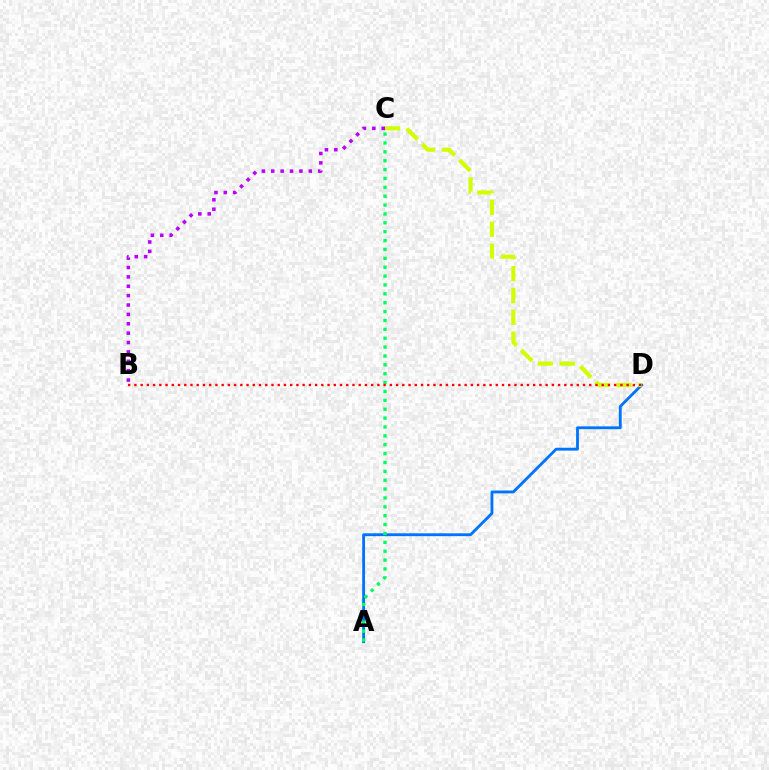{('A', 'D'): [{'color': '#0074ff', 'line_style': 'solid', 'thickness': 2.05}], ('C', 'D'): [{'color': '#d1ff00', 'line_style': 'dashed', 'thickness': 2.97}], ('B', 'C'): [{'color': '#b900ff', 'line_style': 'dotted', 'thickness': 2.55}], ('A', 'C'): [{'color': '#00ff5c', 'line_style': 'dotted', 'thickness': 2.41}], ('B', 'D'): [{'color': '#ff0000', 'line_style': 'dotted', 'thickness': 1.69}]}